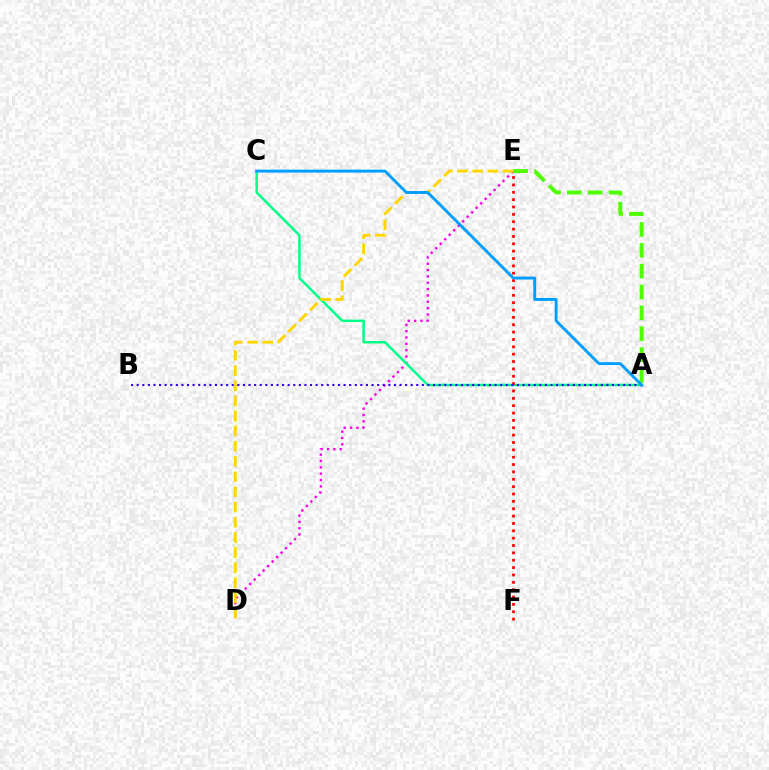{('D', 'E'): [{'color': '#ff00ed', 'line_style': 'dotted', 'thickness': 1.72}, {'color': '#ffd500', 'line_style': 'dashed', 'thickness': 2.06}], ('A', 'C'): [{'color': '#00ff86', 'line_style': 'solid', 'thickness': 1.78}, {'color': '#009eff', 'line_style': 'solid', 'thickness': 2.09}], ('E', 'F'): [{'color': '#ff0000', 'line_style': 'dotted', 'thickness': 2.0}], ('A', 'B'): [{'color': '#3700ff', 'line_style': 'dotted', 'thickness': 1.52}], ('A', 'E'): [{'color': '#4fff00', 'line_style': 'dashed', 'thickness': 2.83}]}